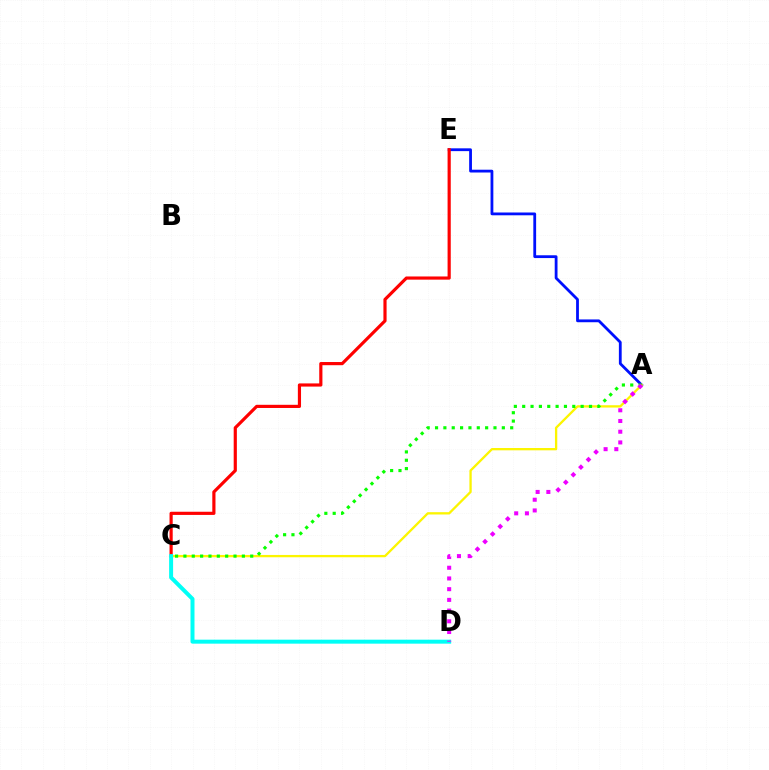{('A', 'E'): [{'color': '#0010ff', 'line_style': 'solid', 'thickness': 2.01}], ('A', 'C'): [{'color': '#fcf500', 'line_style': 'solid', 'thickness': 1.66}, {'color': '#08ff00', 'line_style': 'dotted', 'thickness': 2.27}], ('C', 'E'): [{'color': '#ff0000', 'line_style': 'solid', 'thickness': 2.29}], ('C', 'D'): [{'color': '#00fff6', 'line_style': 'solid', 'thickness': 2.87}], ('A', 'D'): [{'color': '#ee00ff', 'line_style': 'dotted', 'thickness': 2.91}]}